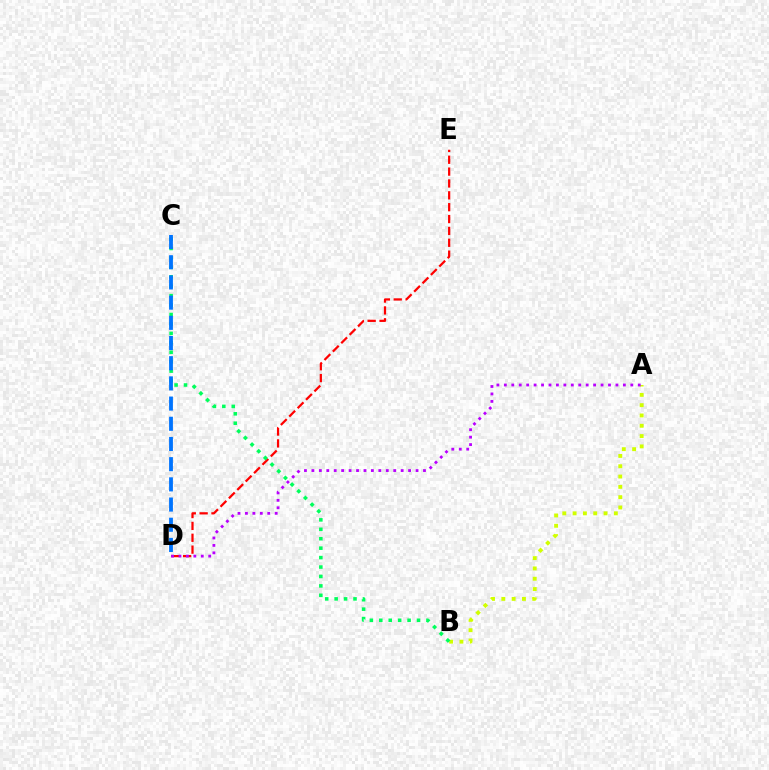{('D', 'E'): [{'color': '#ff0000', 'line_style': 'dashed', 'thickness': 1.61}], ('A', 'B'): [{'color': '#d1ff00', 'line_style': 'dotted', 'thickness': 2.8}], ('B', 'C'): [{'color': '#00ff5c', 'line_style': 'dotted', 'thickness': 2.56}], ('C', 'D'): [{'color': '#0074ff', 'line_style': 'dashed', 'thickness': 2.74}], ('A', 'D'): [{'color': '#b900ff', 'line_style': 'dotted', 'thickness': 2.02}]}